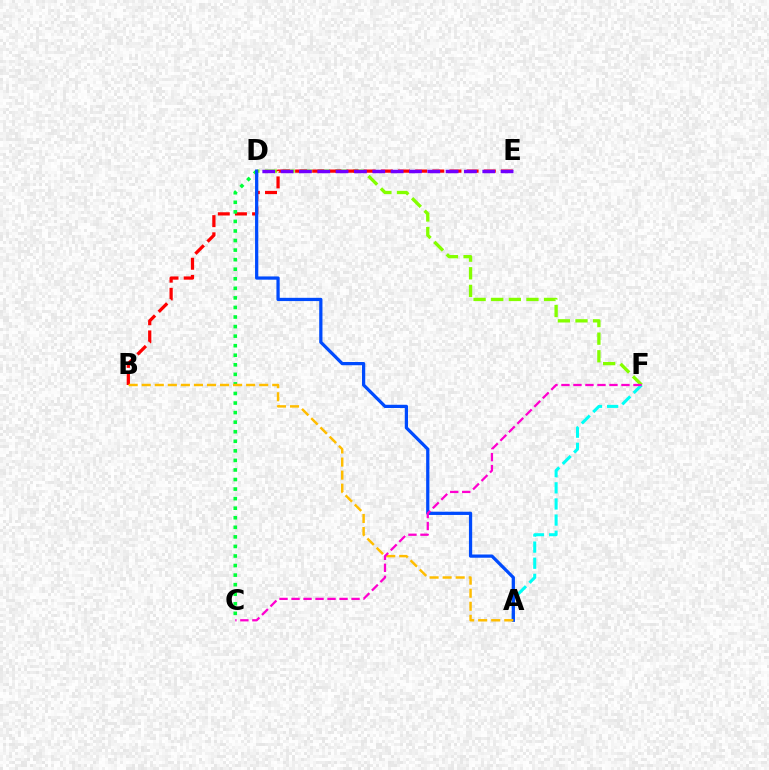{('D', 'F'): [{'color': '#84ff00', 'line_style': 'dashed', 'thickness': 2.39}], ('A', 'F'): [{'color': '#00fff6', 'line_style': 'dashed', 'thickness': 2.19}], ('B', 'E'): [{'color': '#ff0000', 'line_style': 'dashed', 'thickness': 2.33}], ('C', 'D'): [{'color': '#00ff39', 'line_style': 'dotted', 'thickness': 2.6}], ('A', 'D'): [{'color': '#004bff', 'line_style': 'solid', 'thickness': 2.33}], ('D', 'E'): [{'color': '#7200ff', 'line_style': 'dashed', 'thickness': 2.49}], ('A', 'B'): [{'color': '#ffbd00', 'line_style': 'dashed', 'thickness': 1.77}], ('C', 'F'): [{'color': '#ff00cf', 'line_style': 'dashed', 'thickness': 1.63}]}